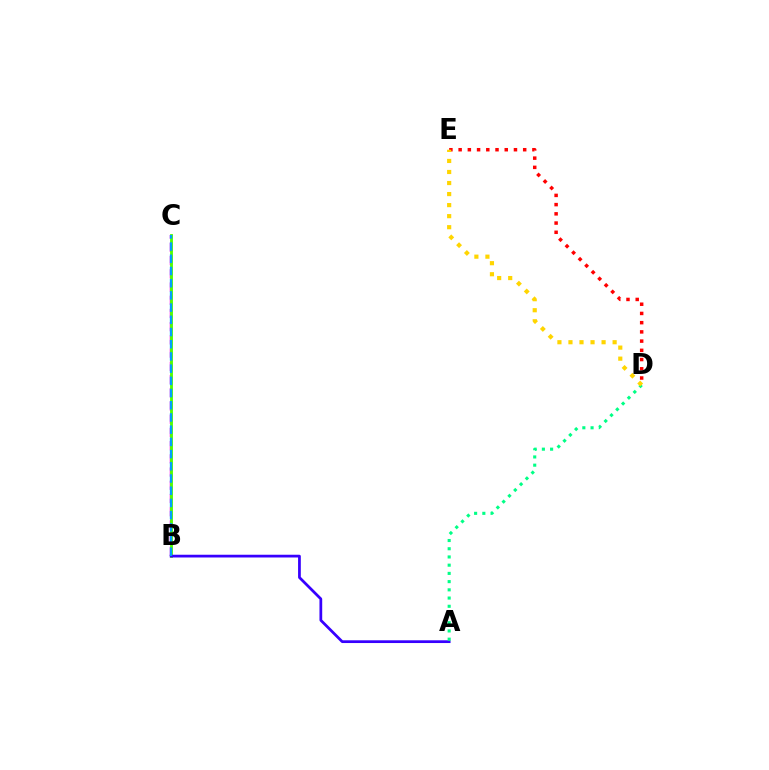{('B', 'C'): [{'color': '#ff00ed', 'line_style': 'dashed', 'thickness': 1.8}, {'color': '#4fff00', 'line_style': 'solid', 'thickness': 2.05}, {'color': '#009eff', 'line_style': 'dashed', 'thickness': 1.66}], ('A', 'B'): [{'color': '#3700ff', 'line_style': 'solid', 'thickness': 1.98}], ('D', 'E'): [{'color': '#ff0000', 'line_style': 'dotted', 'thickness': 2.51}, {'color': '#ffd500', 'line_style': 'dotted', 'thickness': 3.0}], ('A', 'D'): [{'color': '#00ff86', 'line_style': 'dotted', 'thickness': 2.23}]}